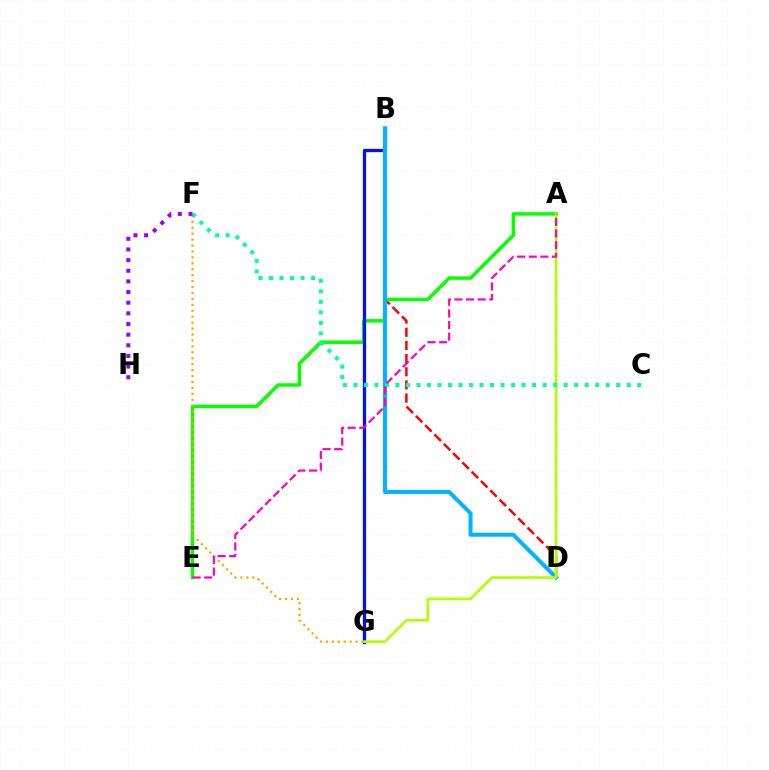{('B', 'D'): [{'color': '#ff0000', 'line_style': 'dashed', 'thickness': 1.79}, {'color': '#00b5ff', 'line_style': 'solid', 'thickness': 2.88}], ('A', 'E'): [{'color': '#08ff00', 'line_style': 'solid', 'thickness': 2.51}, {'color': '#ff00bd', 'line_style': 'dashed', 'thickness': 1.58}], ('B', 'G'): [{'color': '#0010ff', 'line_style': 'solid', 'thickness': 2.35}], ('A', 'G'): [{'color': '#b3ff00', 'line_style': 'solid', 'thickness': 1.92}], ('F', 'G'): [{'color': '#ffa500', 'line_style': 'dotted', 'thickness': 1.61}], ('C', 'F'): [{'color': '#00ff9d', 'line_style': 'dotted', 'thickness': 2.86}], ('F', 'H'): [{'color': '#9b00ff', 'line_style': 'dotted', 'thickness': 2.89}]}